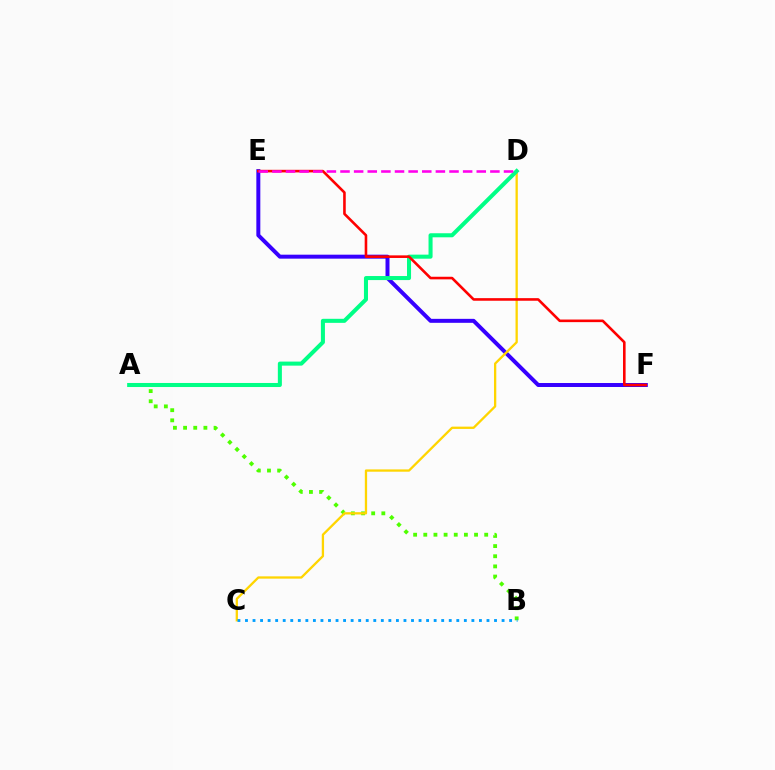{('A', 'B'): [{'color': '#4fff00', 'line_style': 'dotted', 'thickness': 2.76}], ('E', 'F'): [{'color': '#3700ff', 'line_style': 'solid', 'thickness': 2.86}, {'color': '#ff0000', 'line_style': 'solid', 'thickness': 1.87}], ('C', 'D'): [{'color': '#ffd500', 'line_style': 'solid', 'thickness': 1.66}], ('A', 'D'): [{'color': '#00ff86', 'line_style': 'solid', 'thickness': 2.91}], ('D', 'E'): [{'color': '#ff00ed', 'line_style': 'dashed', 'thickness': 1.85}], ('B', 'C'): [{'color': '#009eff', 'line_style': 'dotted', 'thickness': 2.05}]}